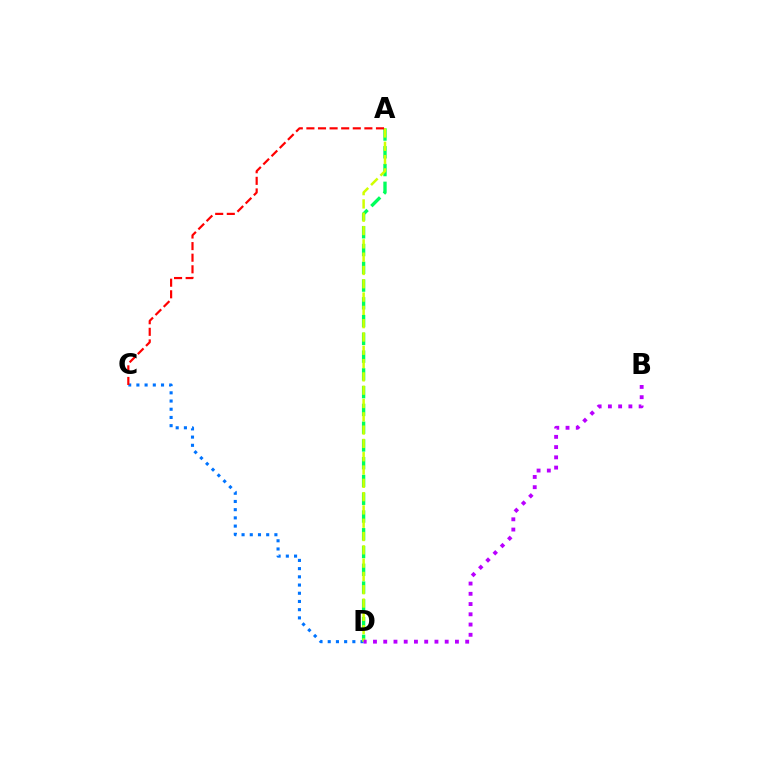{('C', 'D'): [{'color': '#0074ff', 'line_style': 'dotted', 'thickness': 2.23}], ('A', 'D'): [{'color': '#00ff5c', 'line_style': 'dashed', 'thickness': 2.41}, {'color': '#d1ff00', 'line_style': 'dashed', 'thickness': 1.81}], ('B', 'D'): [{'color': '#b900ff', 'line_style': 'dotted', 'thickness': 2.78}], ('A', 'C'): [{'color': '#ff0000', 'line_style': 'dashed', 'thickness': 1.58}]}